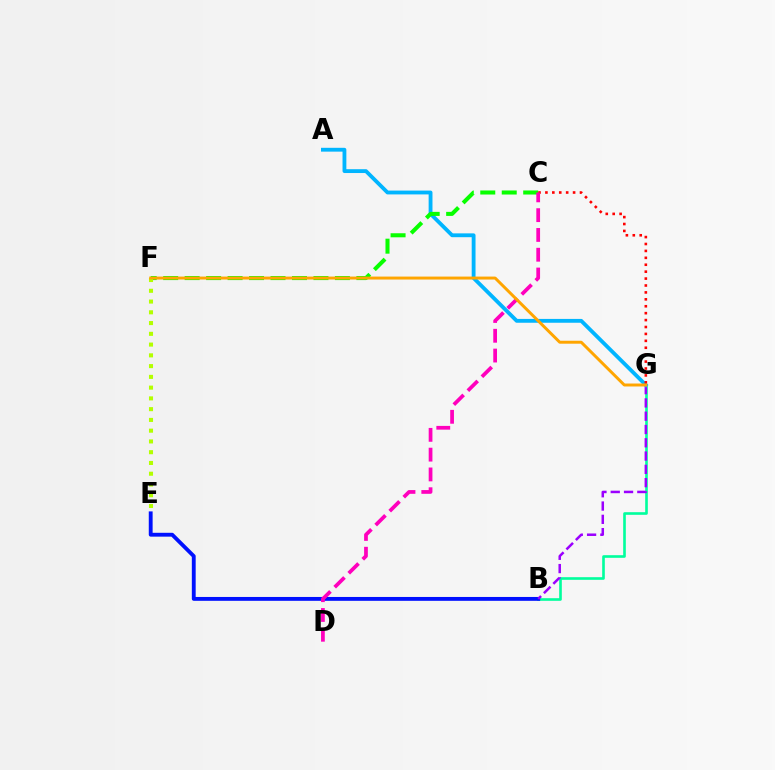{('B', 'G'): [{'color': '#00ff9d', 'line_style': 'solid', 'thickness': 1.89}, {'color': '#9b00ff', 'line_style': 'dashed', 'thickness': 1.81}], ('B', 'E'): [{'color': '#0010ff', 'line_style': 'solid', 'thickness': 2.77}], ('A', 'G'): [{'color': '#00b5ff', 'line_style': 'solid', 'thickness': 2.76}], ('C', 'F'): [{'color': '#08ff00', 'line_style': 'dashed', 'thickness': 2.92}], ('C', 'G'): [{'color': '#ff0000', 'line_style': 'dotted', 'thickness': 1.88}], ('E', 'F'): [{'color': '#b3ff00', 'line_style': 'dotted', 'thickness': 2.92}], ('C', 'D'): [{'color': '#ff00bd', 'line_style': 'dashed', 'thickness': 2.69}], ('F', 'G'): [{'color': '#ffa500', 'line_style': 'solid', 'thickness': 2.13}]}